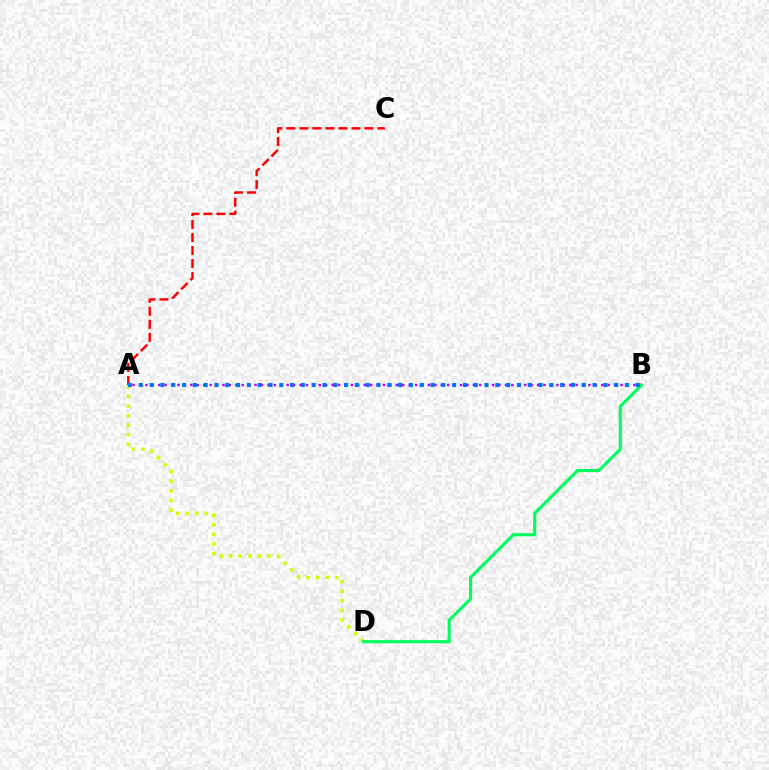{('A', 'B'): [{'color': '#b900ff', 'line_style': 'dotted', 'thickness': 1.74}, {'color': '#0074ff', 'line_style': 'dotted', 'thickness': 2.94}], ('A', 'D'): [{'color': '#d1ff00', 'line_style': 'dotted', 'thickness': 2.6}], ('A', 'C'): [{'color': '#ff0000', 'line_style': 'dashed', 'thickness': 1.77}], ('B', 'D'): [{'color': '#00ff5c', 'line_style': 'solid', 'thickness': 2.24}]}